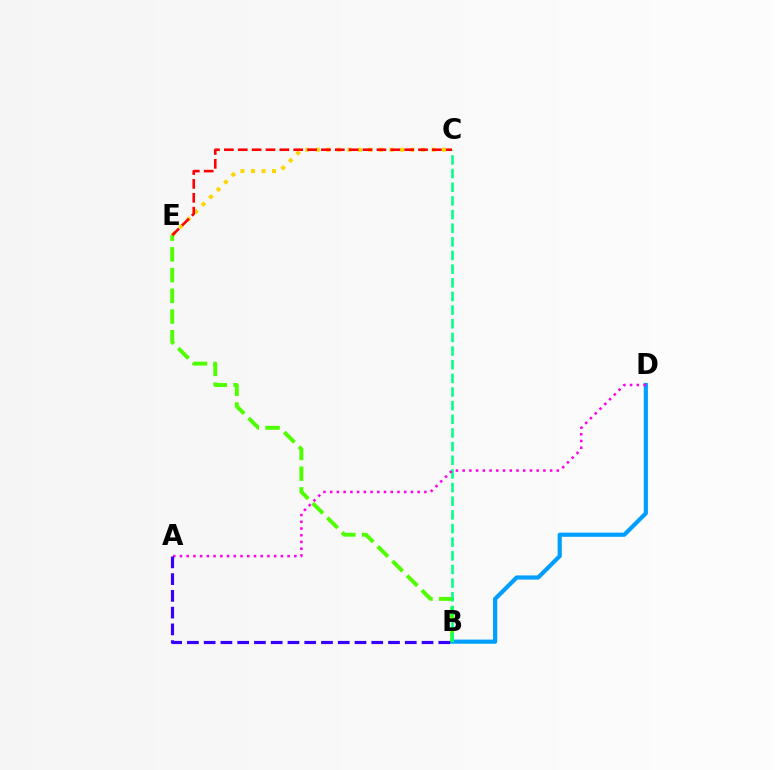{('B', 'D'): [{'color': '#009eff', 'line_style': 'solid', 'thickness': 2.99}], ('C', 'E'): [{'color': '#ffd500', 'line_style': 'dotted', 'thickness': 2.86}, {'color': '#ff0000', 'line_style': 'dashed', 'thickness': 1.88}], ('B', 'E'): [{'color': '#4fff00', 'line_style': 'dashed', 'thickness': 2.81}], ('B', 'C'): [{'color': '#00ff86', 'line_style': 'dashed', 'thickness': 1.85}], ('A', 'D'): [{'color': '#ff00ed', 'line_style': 'dotted', 'thickness': 1.83}], ('A', 'B'): [{'color': '#3700ff', 'line_style': 'dashed', 'thickness': 2.28}]}